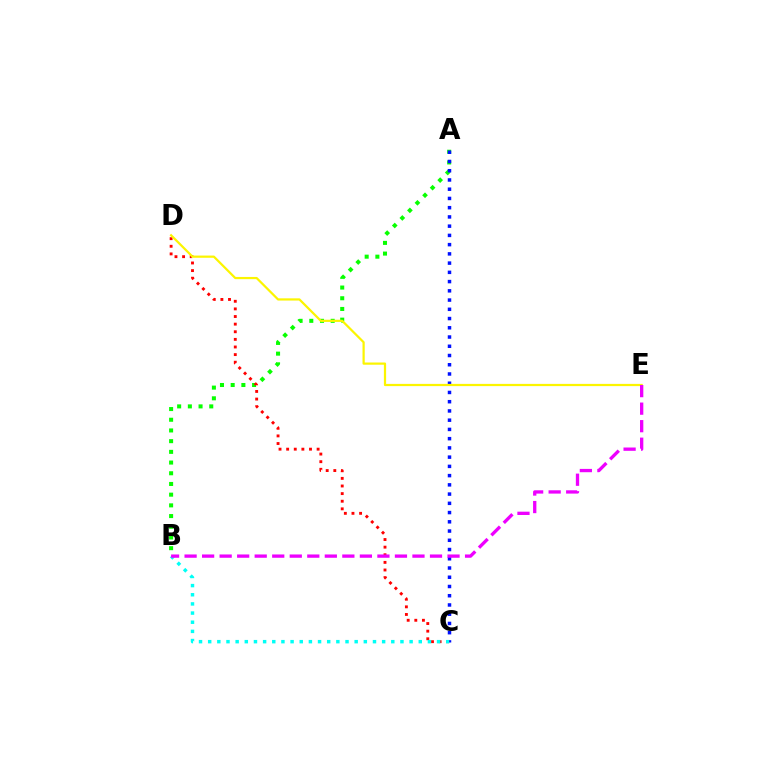{('A', 'B'): [{'color': '#08ff00', 'line_style': 'dotted', 'thickness': 2.91}], ('A', 'C'): [{'color': '#0010ff', 'line_style': 'dotted', 'thickness': 2.51}], ('C', 'D'): [{'color': '#ff0000', 'line_style': 'dotted', 'thickness': 2.07}], ('B', 'C'): [{'color': '#00fff6', 'line_style': 'dotted', 'thickness': 2.49}], ('D', 'E'): [{'color': '#fcf500', 'line_style': 'solid', 'thickness': 1.6}], ('B', 'E'): [{'color': '#ee00ff', 'line_style': 'dashed', 'thickness': 2.38}]}